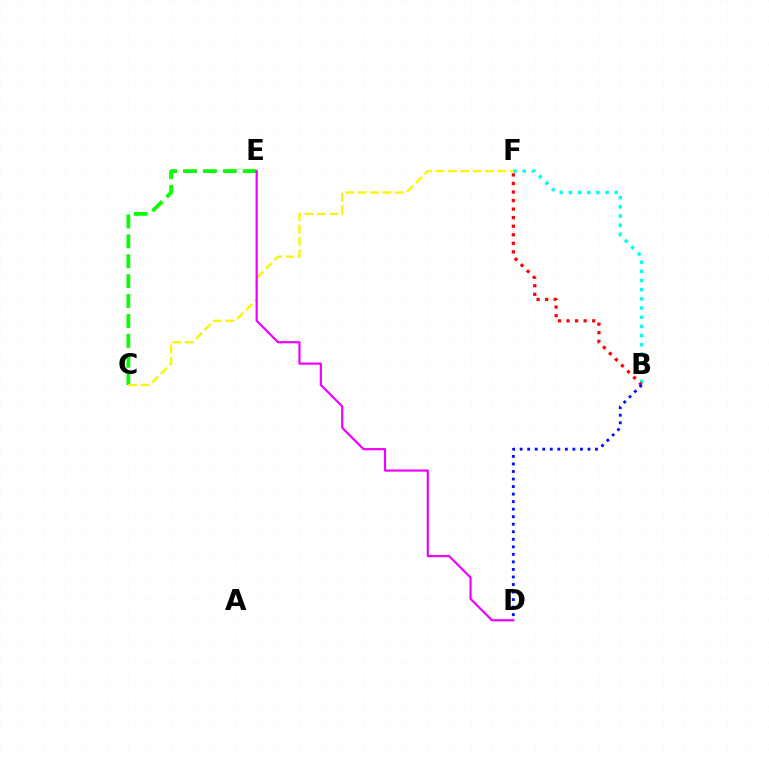{('B', 'F'): [{'color': '#00fff6', 'line_style': 'dotted', 'thickness': 2.49}, {'color': '#ff0000', 'line_style': 'dotted', 'thickness': 2.32}], ('C', 'E'): [{'color': '#08ff00', 'line_style': 'dashed', 'thickness': 2.7}], ('C', 'F'): [{'color': '#fcf500', 'line_style': 'dashed', 'thickness': 1.68}], ('D', 'E'): [{'color': '#ee00ff', 'line_style': 'solid', 'thickness': 1.57}], ('B', 'D'): [{'color': '#0010ff', 'line_style': 'dotted', 'thickness': 2.05}]}